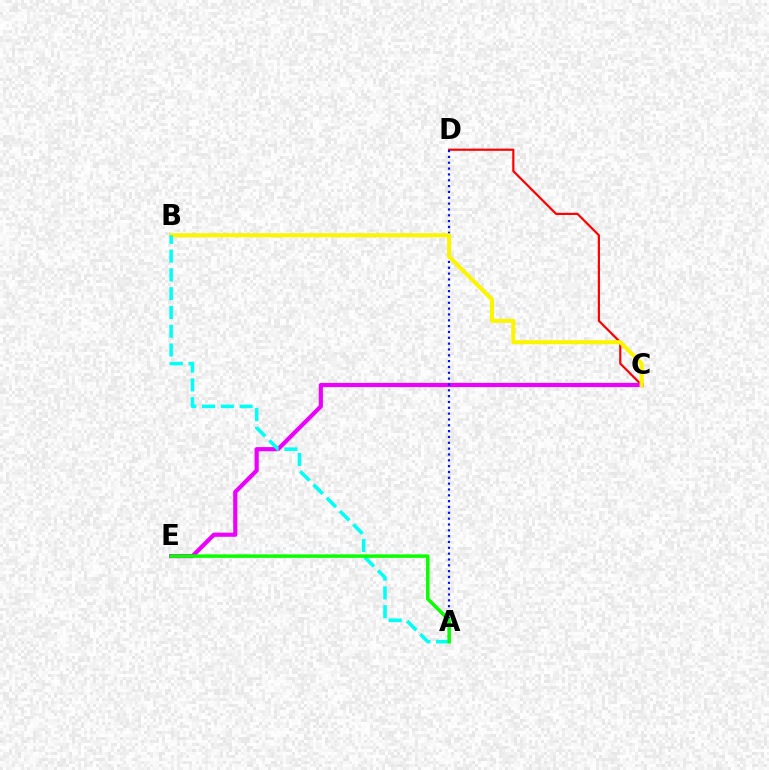{('C', 'D'): [{'color': '#ff0000', 'line_style': 'solid', 'thickness': 1.57}], ('C', 'E'): [{'color': '#ee00ff', 'line_style': 'solid', 'thickness': 2.99}], ('A', 'D'): [{'color': '#0010ff', 'line_style': 'dotted', 'thickness': 1.59}], ('B', 'C'): [{'color': '#fcf500', 'line_style': 'solid', 'thickness': 2.93}], ('A', 'B'): [{'color': '#00fff6', 'line_style': 'dashed', 'thickness': 2.55}], ('A', 'E'): [{'color': '#08ff00', 'line_style': 'solid', 'thickness': 2.51}]}